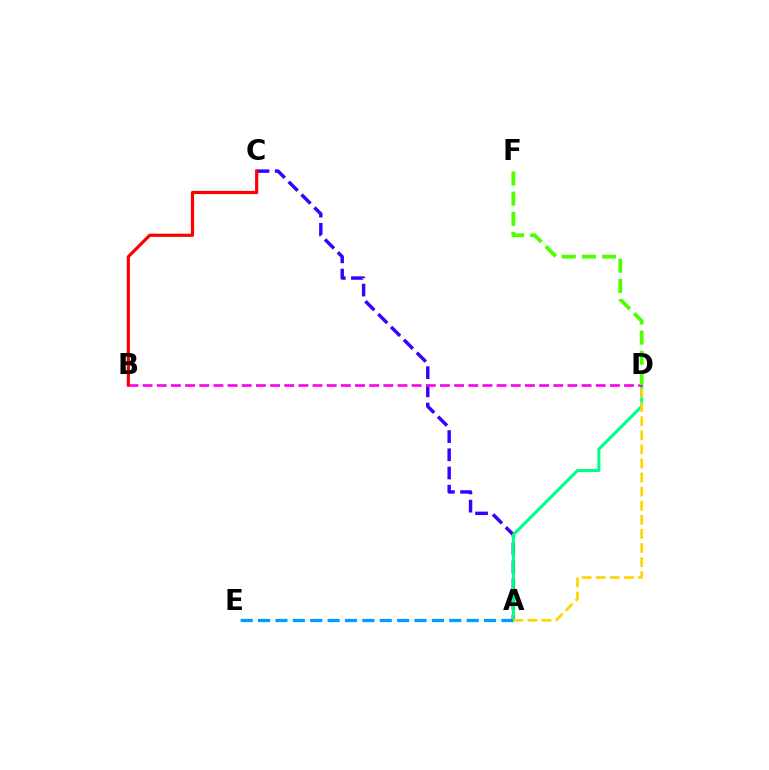{('A', 'C'): [{'color': '#3700ff', 'line_style': 'dashed', 'thickness': 2.47}], ('A', 'D'): [{'color': '#00ff86', 'line_style': 'solid', 'thickness': 2.17}, {'color': '#ffd500', 'line_style': 'dashed', 'thickness': 1.91}], ('B', 'D'): [{'color': '#ff00ed', 'line_style': 'dashed', 'thickness': 1.92}], ('A', 'E'): [{'color': '#009eff', 'line_style': 'dashed', 'thickness': 2.36}], ('B', 'C'): [{'color': '#ff0000', 'line_style': 'solid', 'thickness': 2.29}], ('D', 'F'): [{'color': '#4fff00', 'line_style': 'dashed', 'thickness': 2.74}]}